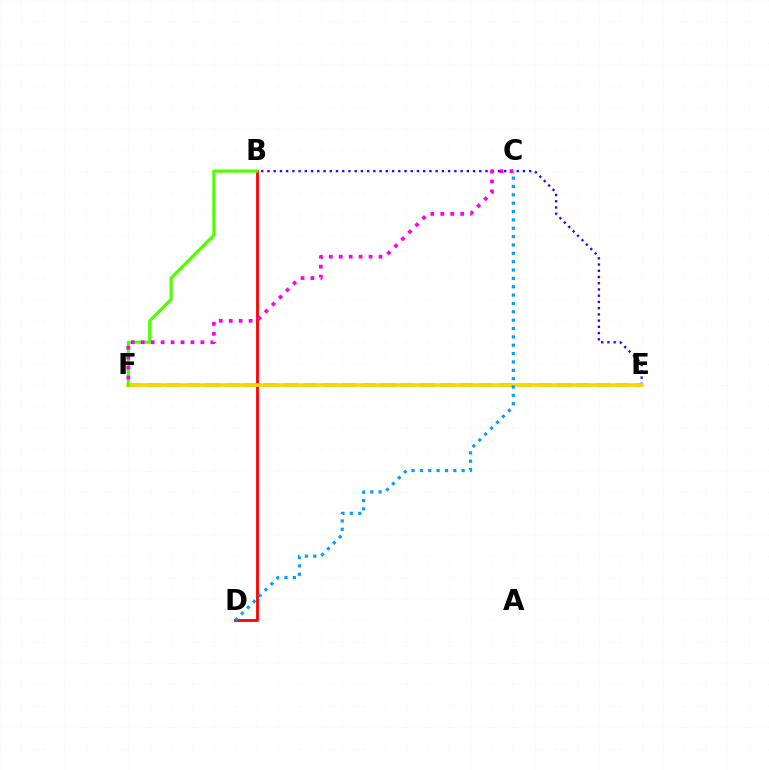{('E', 'F'): [{'color': '#00ff86', 'line_style': 'dashed', 'thickness': 2.65}, {'color': '#ffd500', 'line_style': 'solid', 'thickness': 2.65}], ('B', 'D'): [{'color': '#ff0000', 'line_style': 'solid', 'thickness': 2.02}], ('B', 'E'): [{'color': '#3700ff', 'line_style': 'dotted', 'thickness': 1.69}], ('B', 'F'): [{'color': '#4fff00', 'line_style': 'solid', 'thickness': 2.28}], ('C', 'F'): [{'color': '#ff00ed', 'line_style': 'dotted', 'thickness': 2.7}], ('C', 'D'): [{'color': '#009eff', 'line_style': 'dotted', 'thickness': 2.27}]}